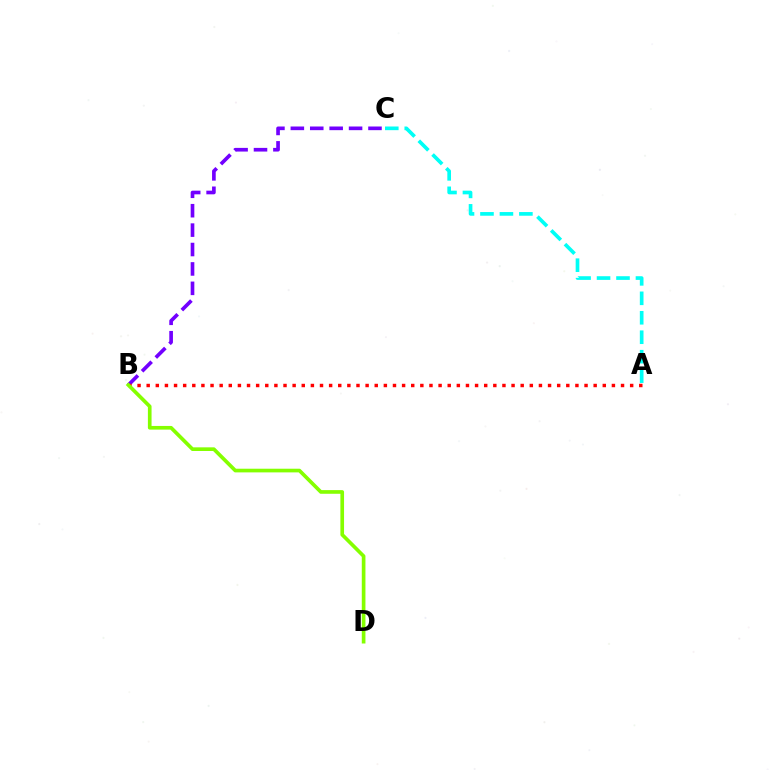{('B', 'C'): [{'color': '#7200ff', 'line_style': 'dashed', 'thickness': 2.64}], ('A', 'C'): [{'color': '#00fff6', 'line_style': 'dashed', 'thickness': 2.64}], ('A', 'B'): [{'color': '#ff0000', 'line_style': 'dotted', 'thickness': 2.48}], ('B', 'D'): [{'color': '#84ff00', 'line_style': 'solid', 'thickness': 2.64}]}